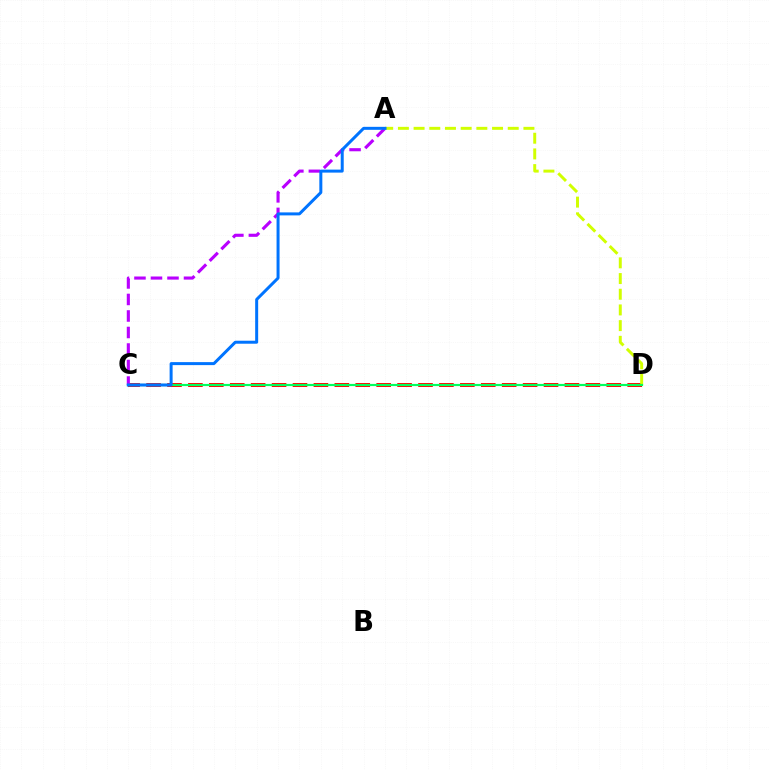{('C', 'D'): [{'color': '#ff0000', 'line_style': 'dashed', 'thickness': 2.84}, {'color': '#00ff5c', 'line_style': 'solid', 'thickness': 1.56}], ('A', 'C'): [{'color': '#b900ff', 'line_style': 'dashed', 'thickness': 2.24}, {'color': '#0074ff', 'line_style': 'solid', 'thickness': 2.16}], ('A', 'D'): [{'color': '#d1ff00', 'line_style': 'dashed', 'thickness': 2.13}]}